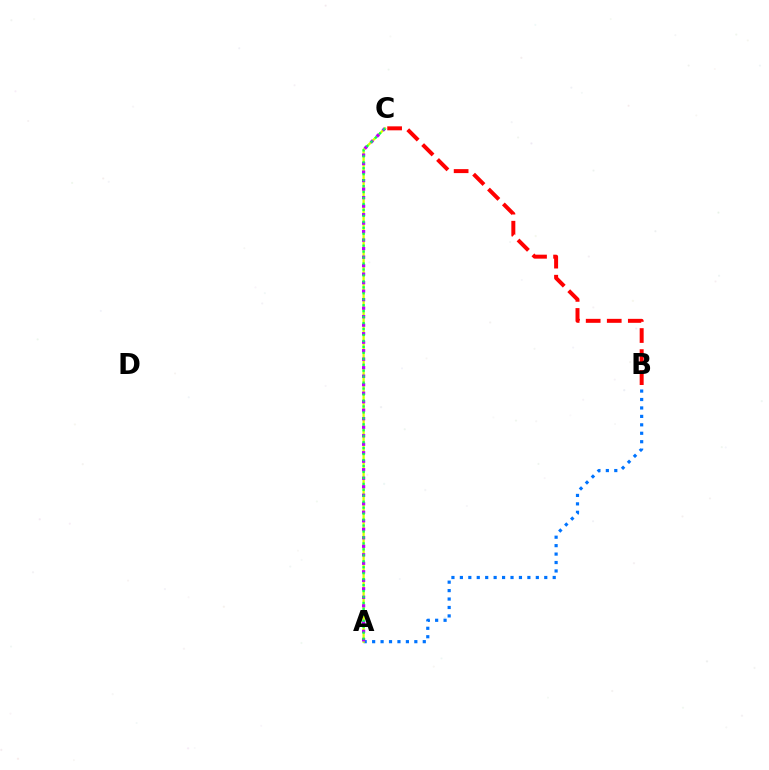{('A', 'B'): [{'color': '#0074ff', 'line_style': 'dotted', 'thickness': 2.29}], ('A', 'C'): [{'color': '#d1ff00', 'line_style': 'solid', 'thickness': 1.64}, {'color': '#b900ff', 'line_style': 'dotted', 'thickness': 2.31}, {'color': '#00ff5c', 'line_style': 'dotted', 'thickness': 1.62}], ('B', 'C'): [{'color': '#ff0000', 'line_style': 'dashed', 'thickness': 2.86}]}